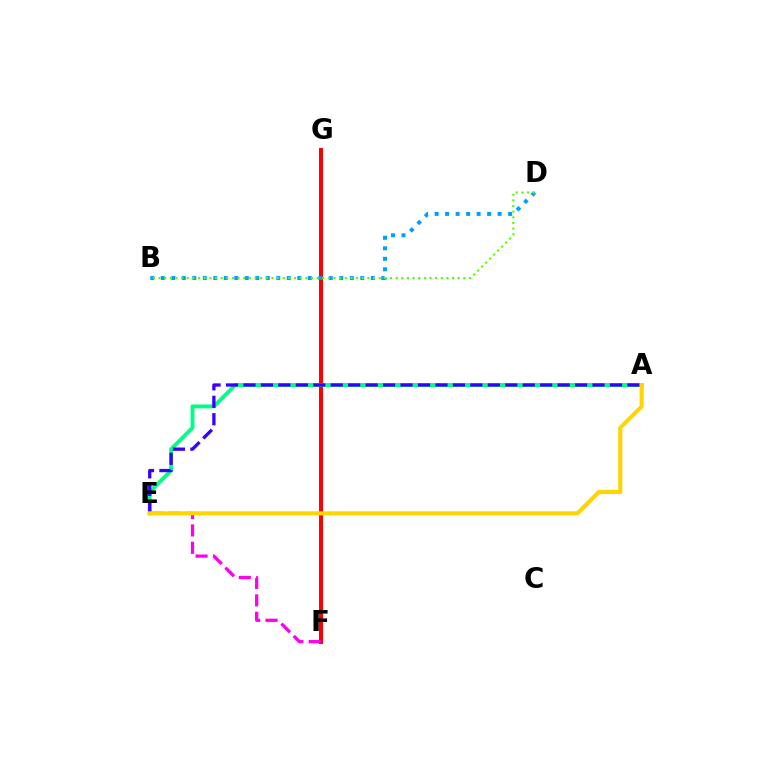{('F', 'G'): [{'color': '#ff0000', 'line_style': 'solid', 'thickness': 2.88}], ('A', 'E'): [{'color': '#00ff86', 'line_style': 'solid', 'thickness': 2.79}, {'color': '#3700ff', 'line_style': 'dashed', 'thickness': 2.37}, {'color': '#ffd500', 'line_style': 'solid', 'thickness': 2.95}], ('B', 'D'): [{'color': '#009eff', 'line_style': 'dotted', 'thickness': 2.85}, {'color': '#4fff00', 'line_style': 'dotted', 'thickness': 1.53}], ('E', 'F'): [{'color': '#ff00ed', 'line_style': 'dashed', 'thickness': 2.36}]}